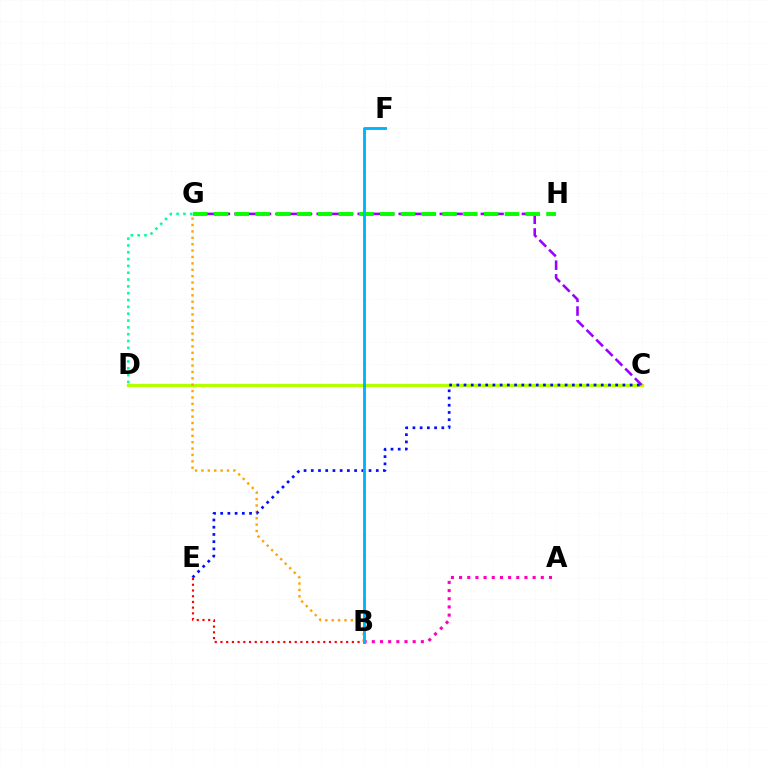{('C', 'D'): [{'color': '#b3ff00', 'line_style': 'solid', 'thickness': 2.38}], ('A', 'B'): [{'color': '#ff00bd', 'line_style': 'dotted', 'thickness': 2.22}], ('C', 'G'): [{'color': '#9b00ff', 'line_style': 'dashed', 'thickness': 1.86}], ('G', 'H'): [{'color': '#08ff00', 'line_style': 'dashed', 'thickness': 2.82}], ('B', 'E'): [{'color': '#ff0000', 'line_style': 'dotted', 'thickness': 1.55}], ('B', 'G'): [{'color': '#ffa500', 'line_style': 'dotted', 'thickness': 1.73}], ('C', 'E'): [{'color': '#0010ff', 'line_style': 'dotted', 'thickness': 1.96}], ('D', 'G'): [{'color': '#00ff9d', 'line_style': 'dotted', 'thickness': 1.85}], ('B', 'F'): [{'color': '#00b5ff', 'line_style': 'solid', 'thickness': 2.09}]}